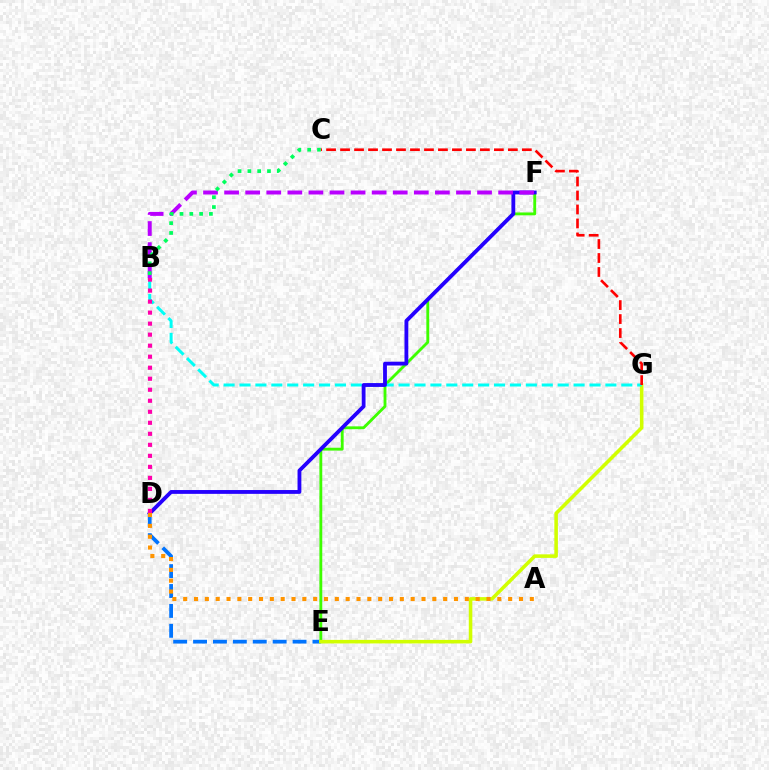{('D', 'E'): [{'color': '#0074ff', 'line_style': 'dashed', 'thickness': 2.7}], ('E', 'F'): [{'color': '#3dff00', 'line_style': 'solid', 'thickness': 2.05}], ('E', 'G'): [{'color': '#d1ff00', 'line_style': 'solid', 'thickness': 2.56}], ('B', 'G'): [{'color': '#00fff6', 'line_style': 'dashed', 'thickness': 2.16}], ('D', 'F'): [{'color': '#2500ff', 'line_style': 'solid', 'thickness': 2.75}], ('C', 'G'): [{'color': '#ff0000', 'line_style': 'dashed', 'thickness': 1.9}], ('B', 'F'): [{'color': '#b900ff', 'line_style': 'dashed', 'thickness': 2.86}], ('A', 'D'): [{'color': '#ff9400', 'line_style': 'dotted', 'thickness': 2.94}], ('B', 'D'): [{'color': '#ff00ac', 'line_style': 'dotted', 'thickness': 2.99}], ('B', 'C'): [{'color': '#00ff5c', 'line_style': 'dotted', 'thickness': 2.67}]}